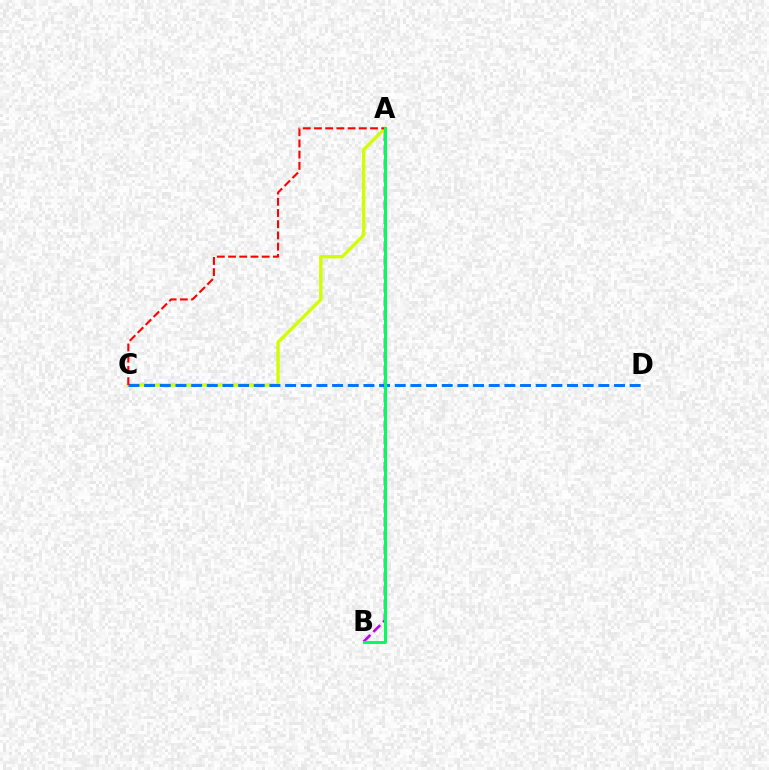{('A', 'C'): [{'color': '#d1ff00', 'line_style': 'solid', 'thickness': 2.41}, {'color': '#ff0000', 'line_style': 'dashed', 'thickness': 1.52}], ('C', 'D'): [{'color': '#0074ff', 'line_style': 'dashed', 'thickness': 2.13}], ('A', 'B'): [{'color': '#b900ff', 'line_style': 'dashed', 'thickness': 1.87}, {'color': '#00ff5c', 'line_style': 'solid', 'thickness': 2.14}]}